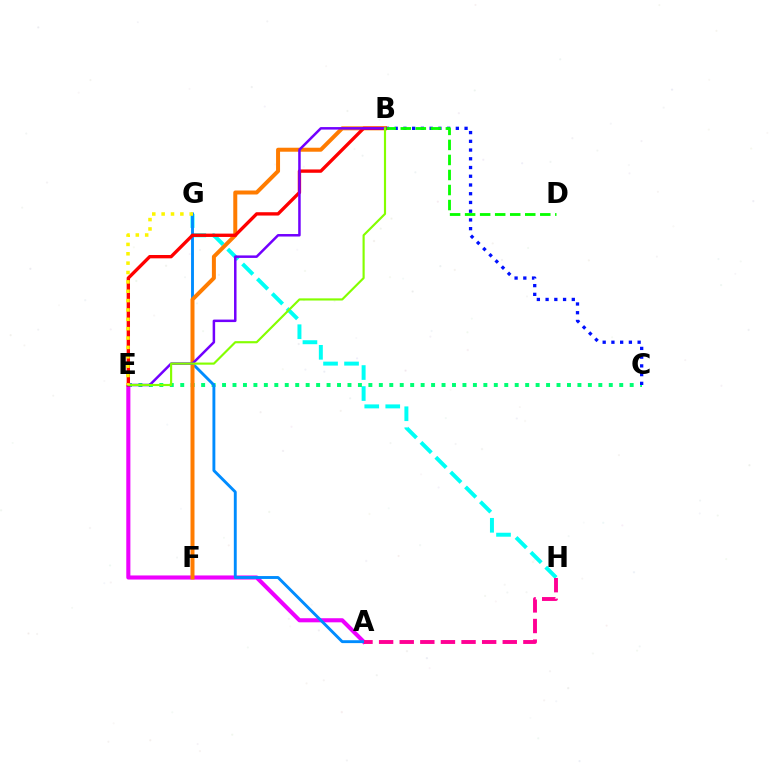{('G', 'H'): [{'color': '#00fff6', 'line_style': 'dashed', 'thickness': 2.85}], ('C', 'E'): [{'color': '#00ff74', 'line_style': 'dotted', 'thickness': 2.84}], ('A', 'E'): [{'color': '#ee00ff', 'line_style': 'solid', 'thickness': 2.95}], ('B', 'C'): [{'color': '#0010ff', 'line_style': 'dotted', 'thickness': 2.37}], ('A', 'G'): [{'color': '#008cff', 'line_style': 'solid', 'thickness': 2.08}], ('B', 'F'): [{'color': '#ff7c00', 'line_style': 'solid', 'thickness': 2.87}], ('B', 'D'): [{'color': '#08ff00', 'line_style': 'dashed', 'thickness': 2.04}], ('A', 'H'): [{'color': '#ff0094', 'line_style': 'dashed', 'thickness': 2.8}], ('B', 'E'): [{'color': '#ff0000', 'line_style': 'solid', 'thickness': 2.41}, {'color': '#7200ff', 'line_style': 'solid', 'thickness': 1.8}, {'color': '#84ff00', 'line_style': 'solid', 'thickness': 1.55}], ('E', 'G'): [{'color': '#fcf500', 'line_style': 'dotted', 'thickness': 2.54}]}